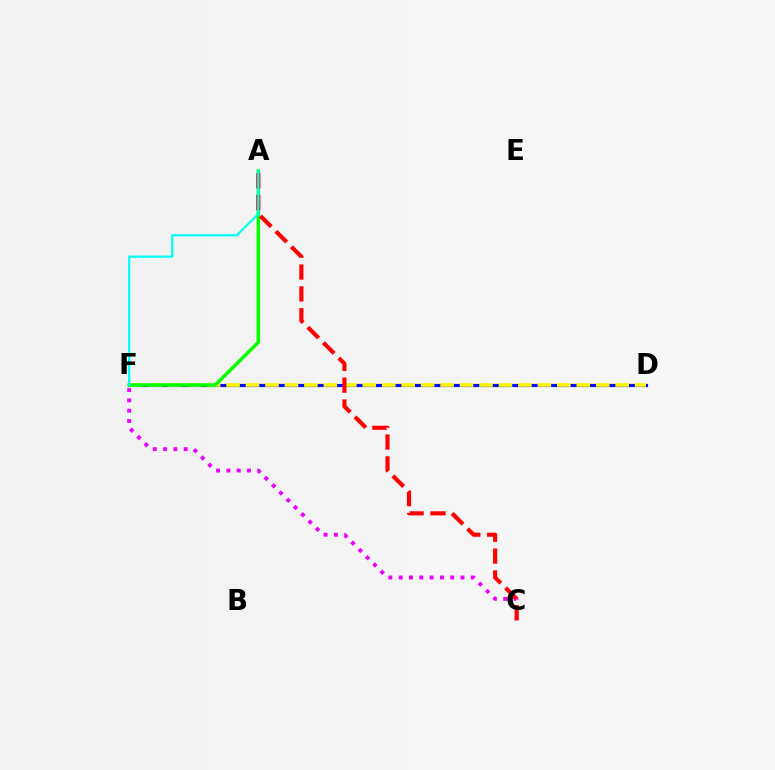{('C', 'F'): [{'color': '#ee00ff', 'line_style': 'dotted', 'thickness': 2.8}], ('D', 'F'): [{'color': '#0010ff', 'line_style': 'solid', 'thickness': 2.26}, {'color': '#fcf500', 'line_style': 'dashed', 'thickness': 2.64}], ('A', 'F'): [{'color': '#08ff00', 'line_style': 'solid', 'thickness': 2.52}, {'color': '#00fff6', 'line_style': 'solid', 'thickness': 1.61}], ('A', 'C'): [{'color': '#ff0000', 'line_style': 'dashed', 'thickness': 2.97}]}